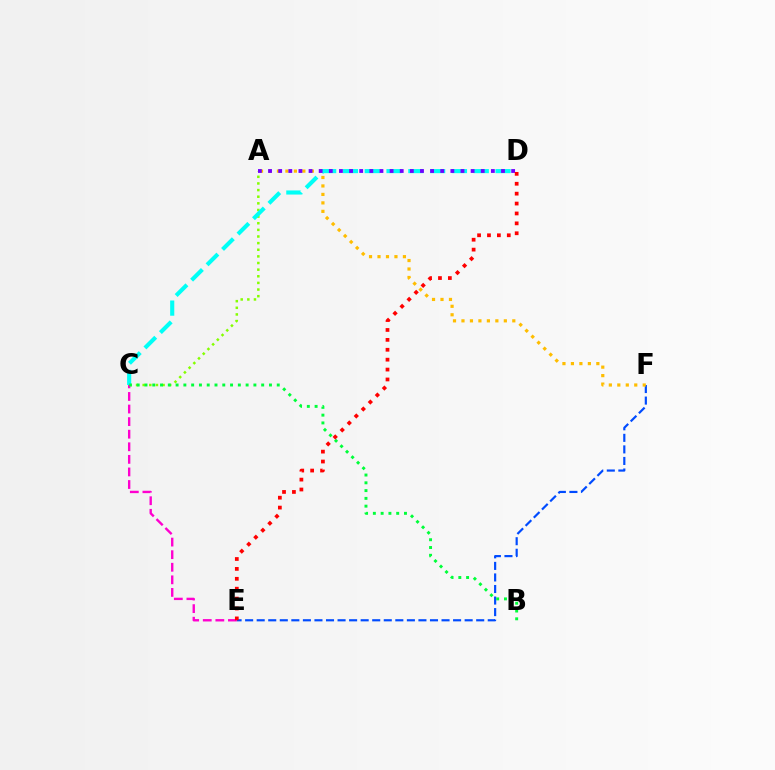{('A', 'C'): [{'color': '#84ff00', 'line_style': 'dotted', 'thickness': 1.8}], ('E', 'F'): [{'color': '#004bff', 'line_style': 'dashed', 'thickness': 1.57}], ('A', 'F'): [{'color': '#ffbd00', 'line_style': 'dotted', 'thickness': 2.3}], ('C', 'E'): [{'color': '#ff00cf', 'line_style': 'dashed', 'thickness': 1.71}], ('C', 'D'): [{'color': '#00fff6', 'line_style': 'dashed', 'thickness': 2.96}], ('A', 'D'): [{'color': '#7200ff', 'line_style': 'dotted', 'thickness': 2.75}], ('B', 'C'): [{'color': '#00ff39', 'line_style': 'dotted', 'thickness': 2.11}], ('D', 'E'): [{'color': '#ff0000', 'line_style': 'dotted', 'thickness': 2.69}]}